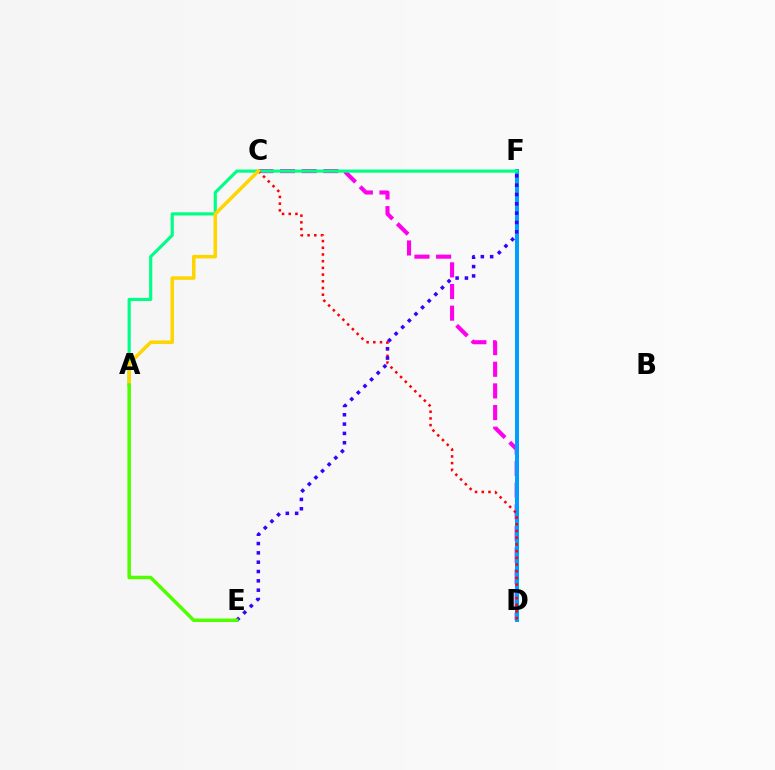{('C', 'D'): [{'color': '#ff00ed', 'line_style': 'dashed', 'thickness': 2.94}, {'color': '#ff0000', 'line_style': 'dotted', 'thickness': 1.82}], ('D', 'F'): [{'color': '#009eff', 'line_style': 'solid', 'thickness': 2.87}], ('A', 'F'): [{'color': '#00ff86', 'line_style': 'solid', 'thickness': 2.28}], ('A', 'C'): [{'color': '#ffd500', 'line_style': 'solid', 'thickness': 2.53}], ('E', 'F'): [{'color': '#3700ff', 'line_style': 'dotted', 'thickness': 2.53}], ('A', 'E'): [{'color': '#4fff00', 'line_style': 'solid', 'thickness': 2.51}]}